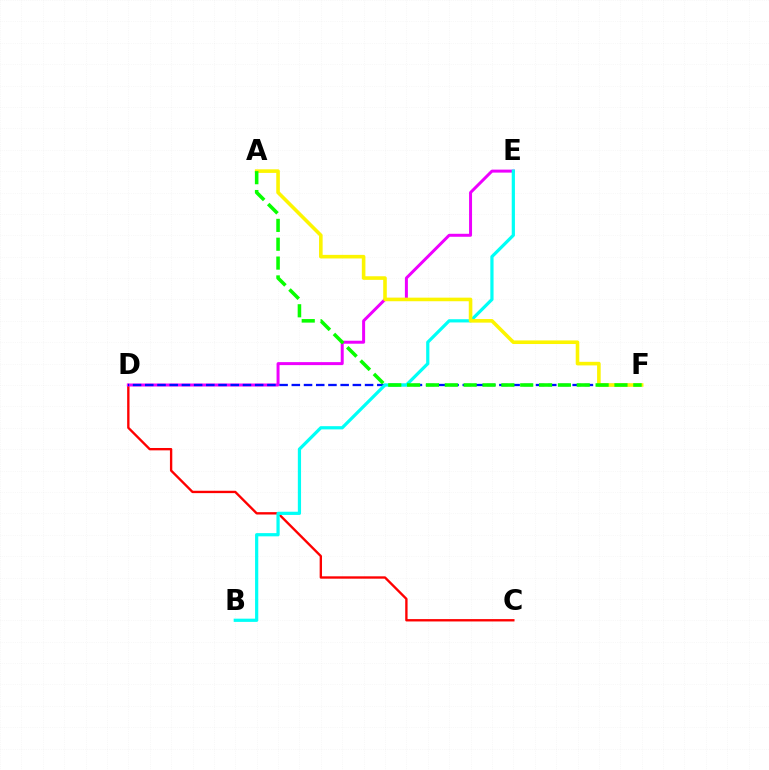{('C', 'D'): [{'color': '#ff0000', 'line_style': 'solid', 'thickness': 1.7}], ('D', 'E'): [{'color': '#ee00ff', 'line_style': 'solid', 'thickness': 2.15}], ('D', 'F'): [{'color': '#0010ff', 'line_style': 'dashed', 'thickness': 1.66}], ('B', 'E'): [{'color': '#00fff6', 'line_style': 'solid', 'thickness': 2.32}], ('A', 'F'): [{'color': '#fcf500', 'line_style': 'solid', 'thickness': 2.58}, {'color': '#08ff00', 'line_style': 'dashed', 'thickness': 2.56}]}